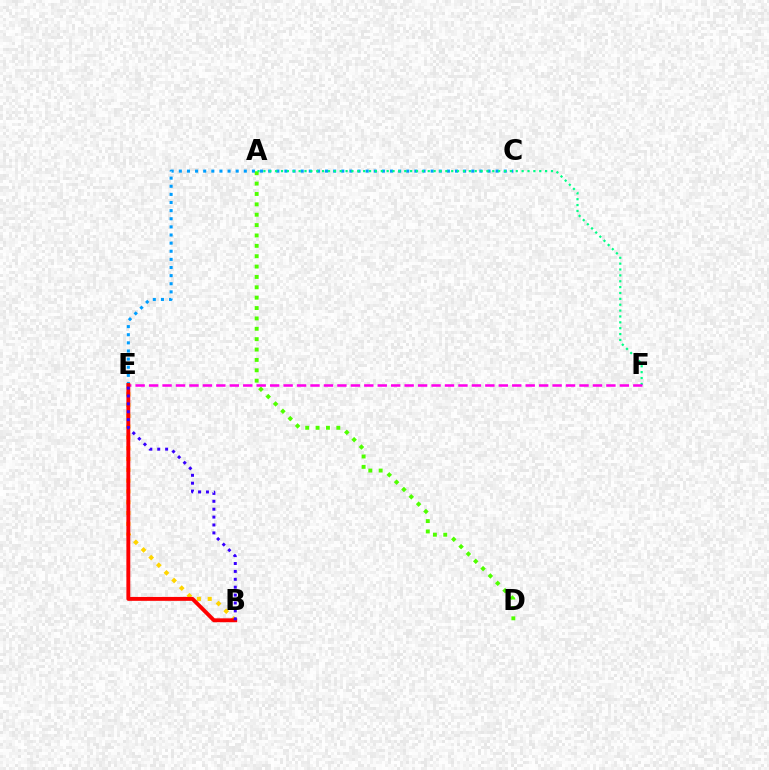{('A', 'D'): [{'color': '#4fff00', 'line_style': 'dotted', 'thickness': 2.82}], ('B', 'E'): [{'color': '#ffd500', 'line_style': 'dotted', 'thickness': 2.93}, {'color': '#ff0000', 'line_style': 'solid', 'thickness': 2.8}, {'color': '#3700ff', 'line_style': 'dotted', 'thickness': 2.15}], ('C', 'E'): [{'color': '#009eff', 'line_style': 'dotted', 'thickness': 2.21}], ('A', 'F'): [{'color': '#00ff86', 'line_style': 'dotted', 'thickness': 1.59}], ('E', 'F'): [{'color': '#ff00ed', 'line_style': 'dashed', 'thickness': 1.83}]}